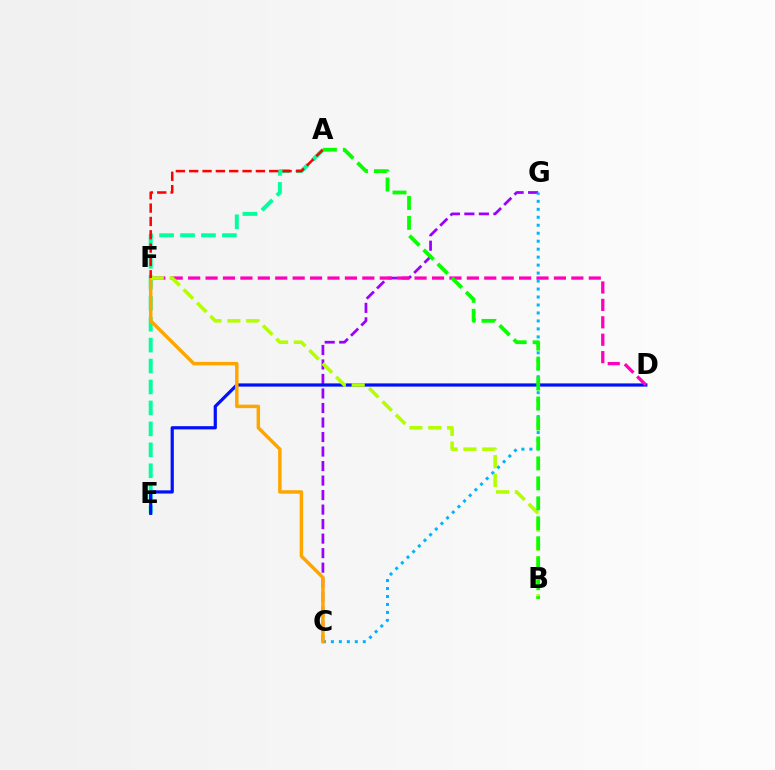{('A', 'E'): [{'color': '#00ff9d', 'line_style': 'dashed', 'thickness': 2.85}], ('C', 'G'): [{'color': '#9b00ff', 'line_style': 'dashed', 'thickness': 1.97}, {'color': '#00b5ff', 'line_style': 'dotted', 'thickness': 2.17}], ('D', 'E'): [{'color': '#0010ff', 'line_style': 'solid', 'thickness': 2.31}], ('D', 'F'): [{'color': '#ff00bd', 'line_style': 'dashed', 'thickness': 2.37}], ('C', 'F'): [{'color': '#ffa500', 'line_style': 'solid', 'thickness': 2.5}], ('B', 'F'): [{'color': '#b3ff00', 'line_style': 'dashed', 'thickness': 2.56}], ('A', 'F'): [{'color': '#ff0000', 'line_style': 'dashed', 'thickness': 1.81}], ('A', 'B'): [{'color': '#08ff00', 'line_style': 'dashed', 'thickness': 2.71}]}